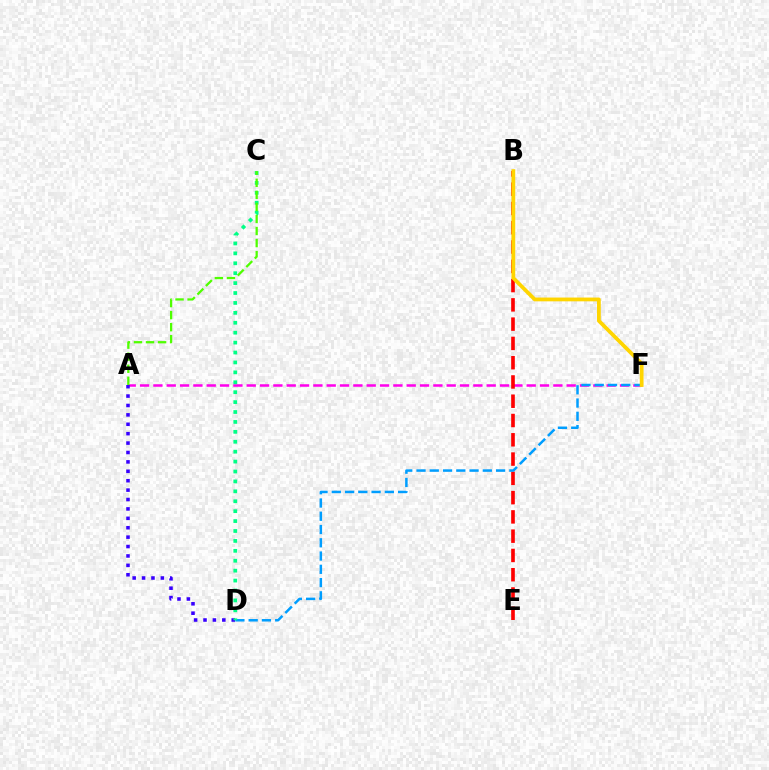{('A', 'F'): [{'color': '#ff00ed', 'line_style': 'dashed', 'thickness': 1.81}], ('B', 'E'): [{'color': '#ff0000', 'line_style': 'dashed', 'thickness': 2.62}], ('D', 'F'): [{'color': '#009eff', 'line_style': 'dashed', 'thickness': 1.8}], ('A', 'D'): [{'color': '#3700ff', 'line_style': 'dotted', 'thickness': 2.56}], ('B', 'F'): [{'color': '#ffd500', 'line_style': 'solid', 'thickness': 2.72}], ('C', 'D'): [{'color': '#00ff86', 'line_style': 'dotted', 'thickness': 2.69}], ('A', 'C'): [{'color': '#4fff00', 'line_style': 'dashed', 'thickness': 1.64}]}